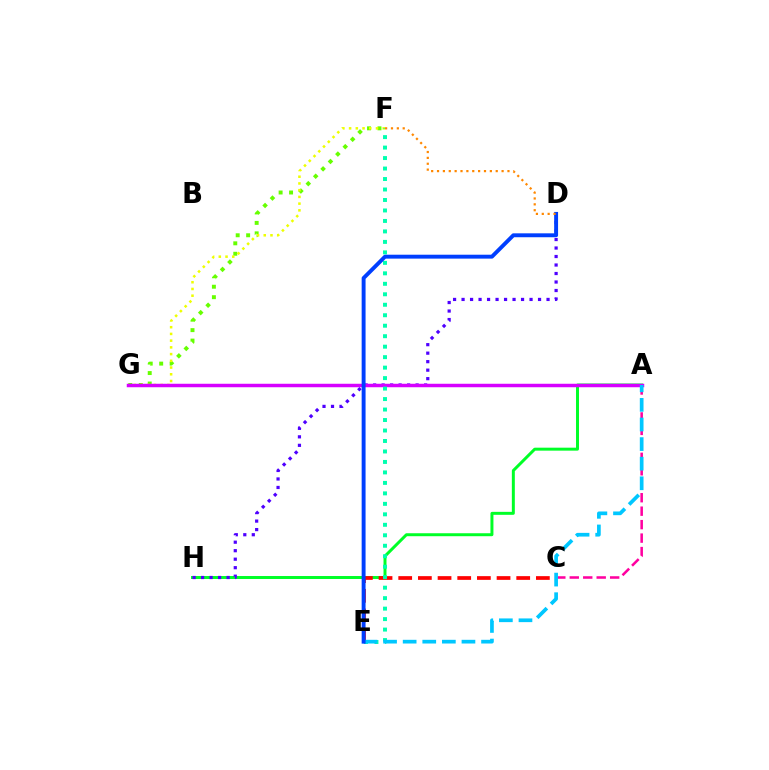{('F', 'G'): [{'color': '#66ff00', 'line_style': 'dotted', 'thickness': 2.84}, {'color': '#eeff00', 'line_style': 'dotted', 'thickness': 1.83}], ('A', 'H'): [{'color': '#00ff27', 'line_style': 'solid', 'thickness': 2.14}], ('D', 'H'): [{'color': '#4f00ff', 'line_style': 'dotted', 'thickness': 2.31}], ('A', 'G'): [{'color': '#d600ff', 'line_style': 'solid', 'thickness': 2.5}], ('C', 'E'): [{'color': '#ff0000', 'line_style': 'dashed', 'thickness': 2.67}], ('E', 'F'): [{'color': '#00ffaf', 'line_style': 'dotted', 'thickness': 2.85}], ('A', 'C'): [{'color': '#ff00a0', 'line_style': 'dashed', 'thickness': 1.83}], ('A', 'E'): [{'color': '#00c7ff', 'line_style': 'dashed', 'thickness': 2.66}], ('D', 'E'): [{'color': '#003fff', 'line_style': 'solid', 'thickness': 2.82}], ('D', 'F'): [{'color': '#ff8800', 'line_style': 'dotted', 'thickness': 1.59}]}